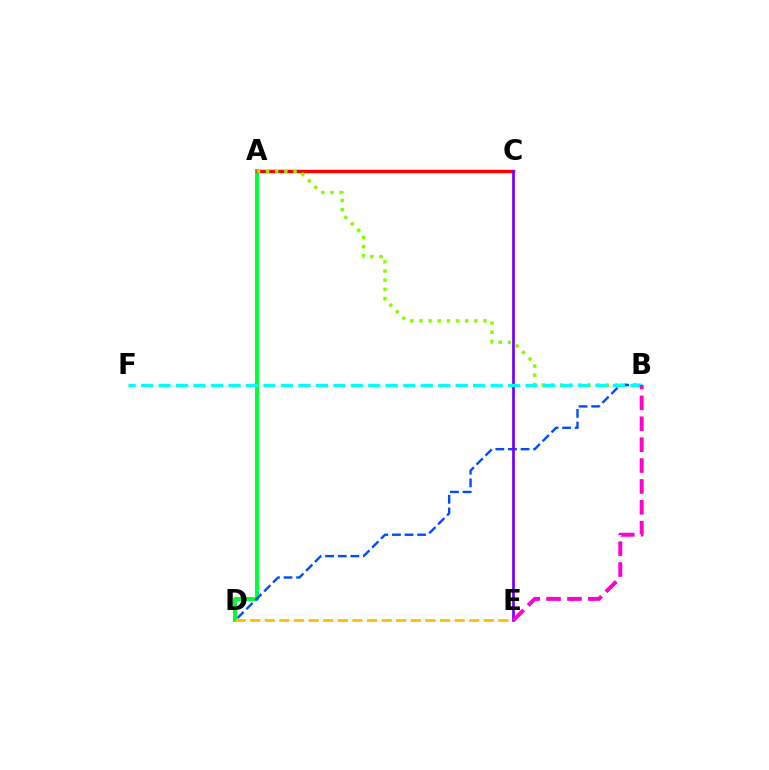{('A', 'D'): [{'color': '#00ff39', 'line_style': 'solid', 'thickness': 2.86}], ('D', 'E'): [{'color': '#ffbd00', 'line_style': 'dashed', 'thickness': 1.98}], ('A', 'C'): [{'color': '#ff0000', 'line_style': 'solid', 'thickness': 2.47}], ('A', 'B'): [{'color': '#84ff00', 'line_style': 'dotted', 'thickness': 2.49}], ('B', 'D'): [{'color': '#004bff', 'line_style': 'dashed', 'thickness': 1.71}], ('C', 'E'): [{'color': '#7200ff', 'line_style': 'solid', 'thickness': 1.94}], ('B', 'F'): [{'color': '#00fff6', 'line_style': 'dashed', 'thickness': 2.37}], ('B', 'E'): [{'color': '#ff00cf', 'line_style': 'dashed', 'thickness': 2.84}]}